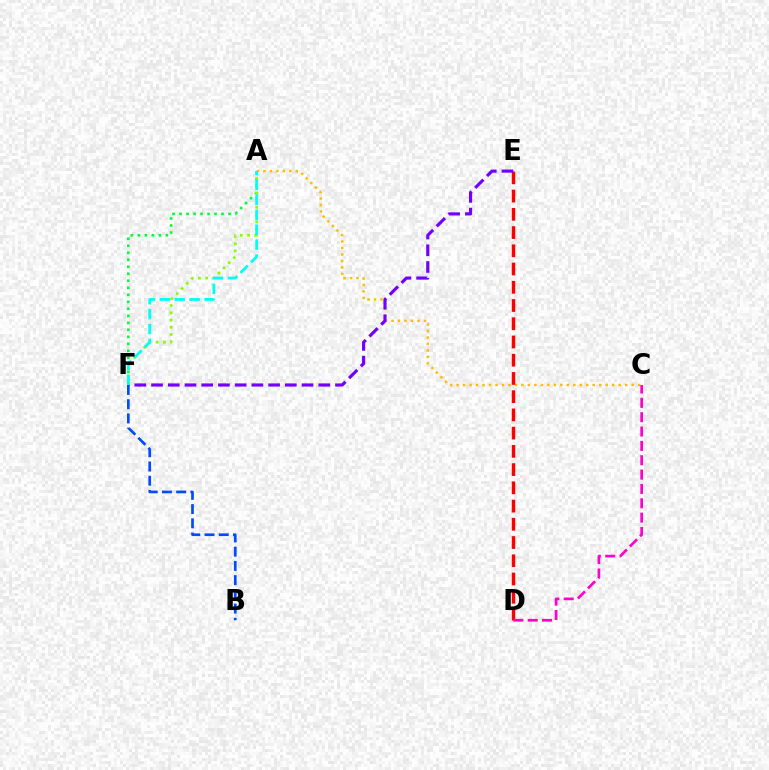{('A', 'F'): [{'color': '#00ff39', 'line_style': 'dotted', 'thickness': 1.9}, {'color': '#84ff00', 'line_style': 'dotted', 'thickness': 1.96}, {'color': '#00fff6', 'line_style': 'dashed', 'thickness': 2.02}], ('A', 'C'): [{'color': '#ffbd00', 'line_style': 'dotted', 'thickness': 1.76}], ('D', 'E'): [{'color': '#ff0000', 'line_style': 'dashed', 'thickness': 2.48}], ('E', 'F'): [{'color': '#7200ff', 'line_style': 'dashed', 'thickness': 2.27}], ('C', 'D'): [{'color': '#ff00cf', 'line_style': 'dashed', 'thickness': 1.95}], ('B', 'F'): [{'color': '#004bff', 'line_style': 'dashed', 'thickness': 1.93}]}